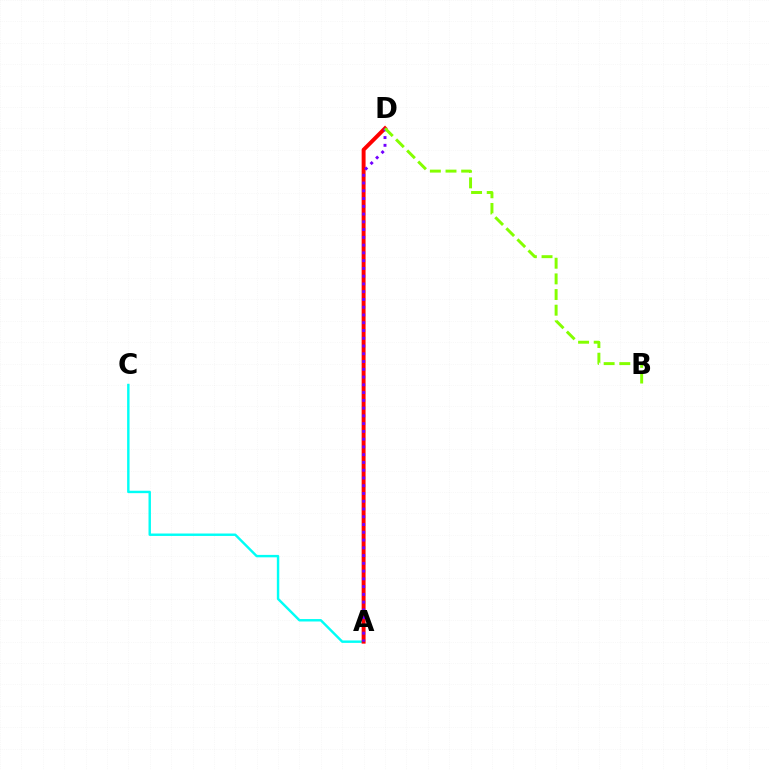{('A', 'C'): [{'color': '#00fff6', 'line_style': 'solid', 'thickness': 1.75}], ('A', 'D'): [{'color': '#ff0000', 'line_style': 'solid', 'thickness': 2.83}, {'color': '#7200ff', 'line_style': 'dotted', 'thickness': 2.11}], ('B', 'D'): [{'color': '#84ff00', 'line_style': 'dashed', 'thickness': 2.13}]}